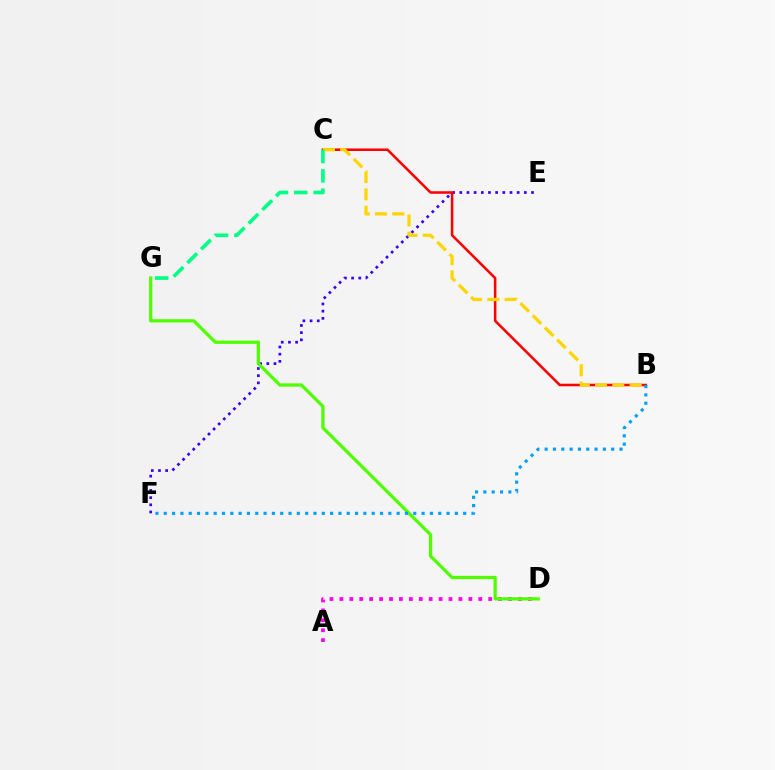{('A', 'D'): [{'color': '#ff00ed', 'line_style': 'dotted', 'thickness': 2.7}], ('E', 'F'): [{'color': '#3700ff', 'line_style': 'dotted', 'thickness': 1.95}], ('D', 'G'): [{'color': '#4fff00', 'line_style': 'solid', 'thickness': 2.34}], ('B', 'C'): [{'color': '#ff0000', 'line_style': 'solid', 'thickness': 1.83}, {'color': '#ffd500', 'line_style': 'dashed', 'thickness': 2.35}], ('B', 'F'): [{'color': '#009eff', 'line_style': 'dotted', 'thickness': 2.26}], ('C', 'G'): [{'color': '#00ff86', 'line_style': 'dashed', 'thickness': 2.63}]}